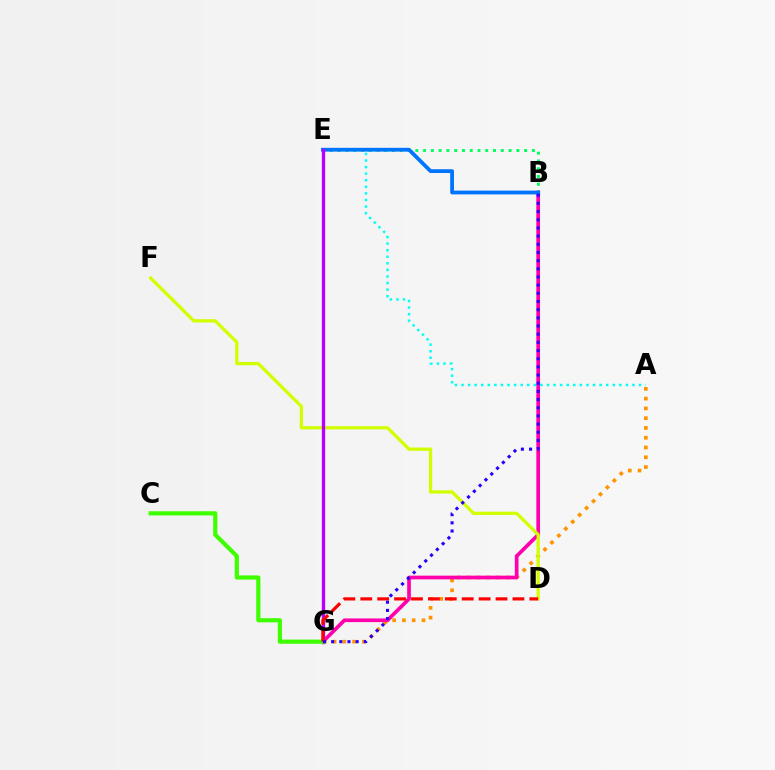{('A', 'G'): [{'color': '#ff9400', 'line_style': 'dotted', 'thickness': 2.66}], ('B', 'E'): [{'color': '#00ff5c', 'line_style': 'dotted', 'thickness': 2.11}, {'color': '#0074ff', 'line_style': 'solid', 'thickness': 2.72}], ('B', 'G'): [{'color': '#ff00ac', 'line_style': 'solid', 'thickness': 2.66}, {'color': '#2500ff', 'line_style': 'dotted', 'thickness': 2.22}], ('D', 'F'): [{'color': '#d1ff00', 'line_style': 'solid', 'thickness': 2.35}], ('A', 'E'): [{'color': '#00fff6', 'line_style': 'dotted', 'thickness': 1.79}], ('E', 'G'): [{'color': '#b900ff', 'line_style': 'solid', 'thickness': 2.42}], ('C', 'G'): [{'color': '#3dff00', 'line_style': 'solid', 'thickness': 3.0}], ('D', 'G'): [{'color': '#ff0000', 'line_style': 'dashed', 'thickness': 2.3}]}